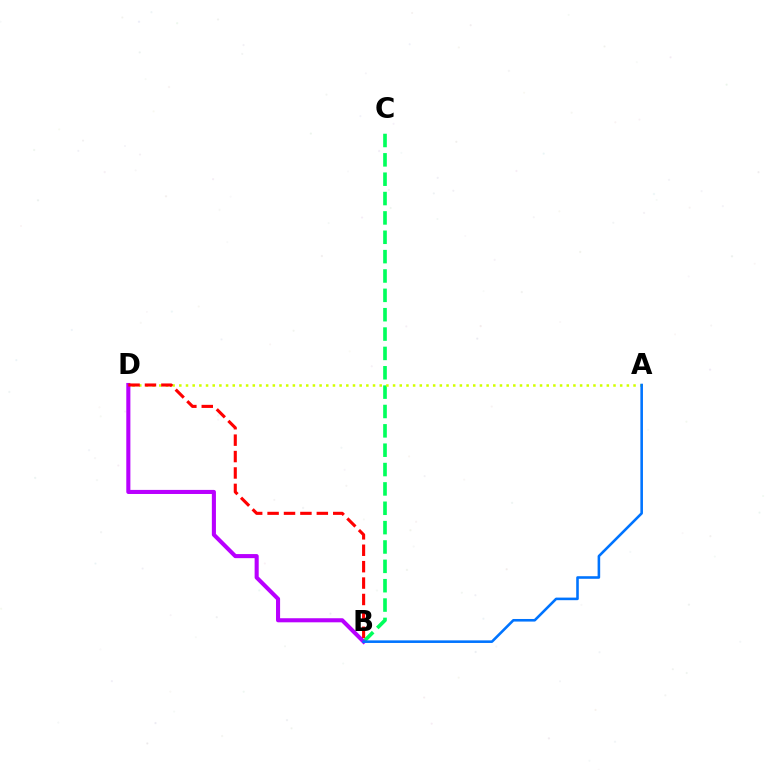{('B', 'C'): [{'color': '#00ff5c', 'line_style': 'dashed', 'thickness': 2.63}], ('B', 'D'): [{'color': '#b900ff', 'line_style': 'solid', 'thickness': 2.94}, {'color': '#ff0000', 'line_style': 'dashed', 'thickness': 2.23}], ('A', 'D'): [{'color': '#d1ff00', 'line_style': 'dotted', 'thickness': 1.81}], ('A', 'B'): [{'color': '#0074ff', 'line_style': 'solid', 'thickness': 1.86}]}